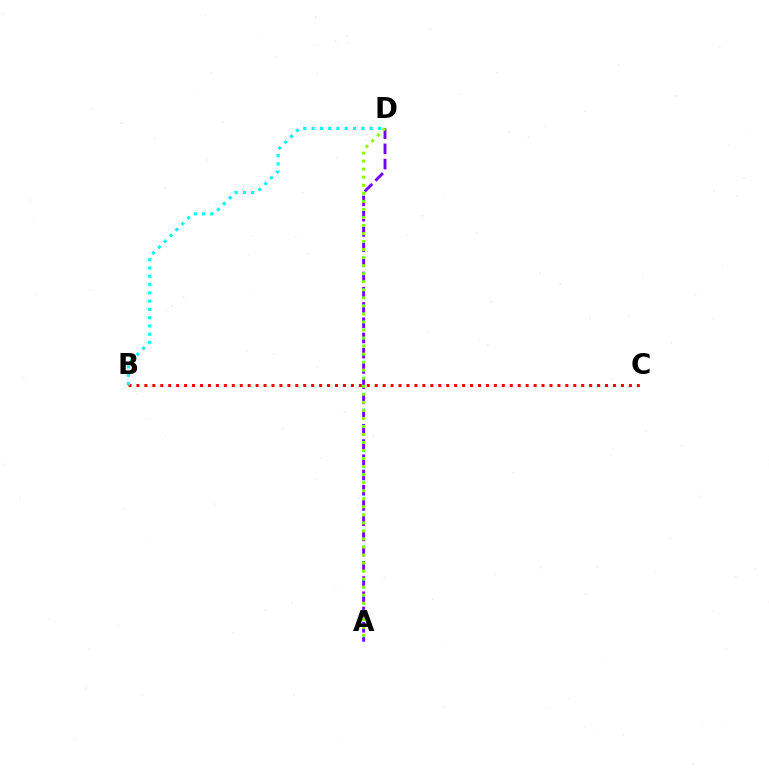{('A', 'D'): [{'color': '#7200ff', 'line_style': 'dashed', 'thickness': 2.07}, {'color': '#84ff00', 'line_style': 'dotted', 'thickness': 2.18}], ('B', 'C'): [{'color': '#ff0000', 'line_style': 'dotted', 'thickness': 2.16}], ('B', 'D'): [{'color': '#00fff6', 'line_style': 'dotted', 'thickness': 2.25}]}